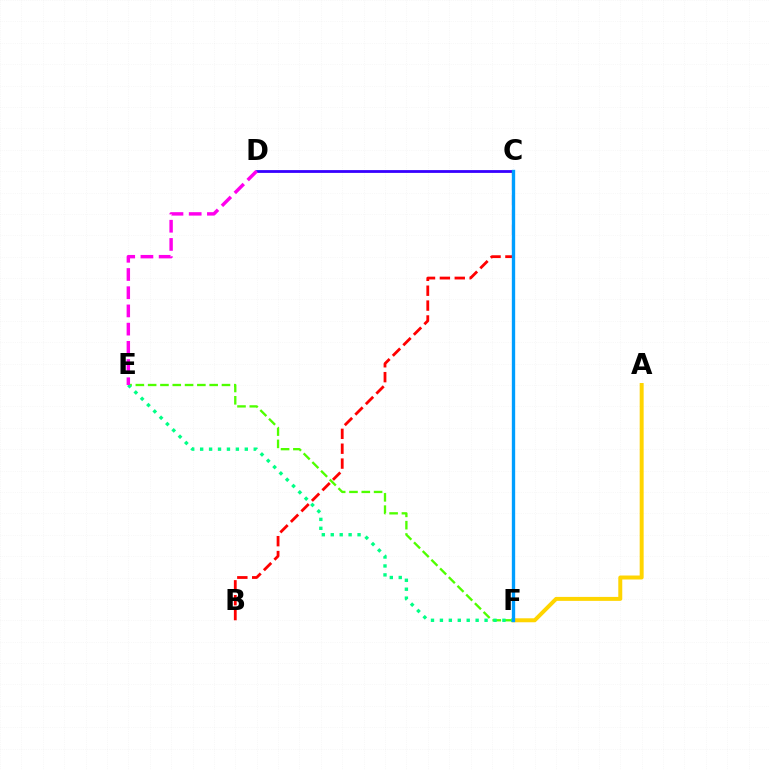{('E', 'F'): [{'color': '#4fff00', 'line_style': 'dashed', 'thickness': 1.67}, {'color': '#00ff86', 'line_style': 'dotted', 'thickness': 2.43}], ('A', 'F'): [{'color': '#ffd500', 'line_style': 'solid', 'thickness': 2.86}], ('C', 'D'): [{'color': '#3700ff', 'line_style': 'solid', 'thickness': 2.01}], ('B', 'C'): [{'color': '#ff0000', 'line_style': 'dashed', 'thickness': 2.02}], ('D', 'E'): [{'color': '#ff00ed', 'line_style': 'dashed', 'thickness': 2.47}], ('C', 'F'): [{'color': '#009eff', 'line_style': 'solid', 'thickness': 2.4}]}